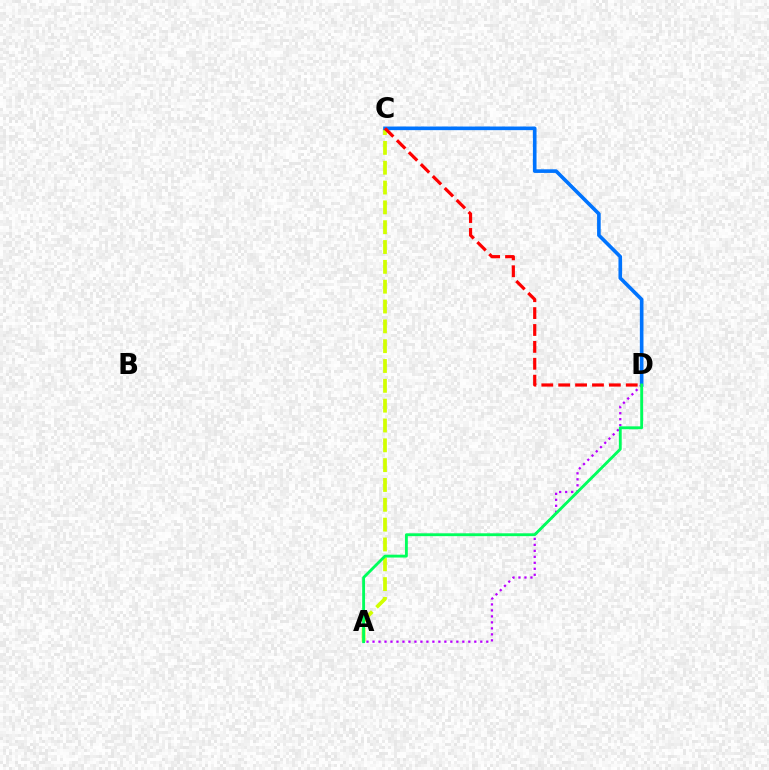{('A', 'C'): [{'color': '#d1ff00', 'line_style': 'dashed', 'thickness': 2.69}], ('C', 'D'): [{'color': '#0074ff', 'line_style': 'solid', 'thickness': 2.61}, {'color': '#ff0000', 'line_style': 'dashed', 'thickness': 2.3}], ('A', 'D'): [{'color': '#b900ff', 'line_style': 'dotted', 'thickness': 1.63}, {'color': '#00ff5c', 'line_style': 'solid', 'thickness': 2.06}]}